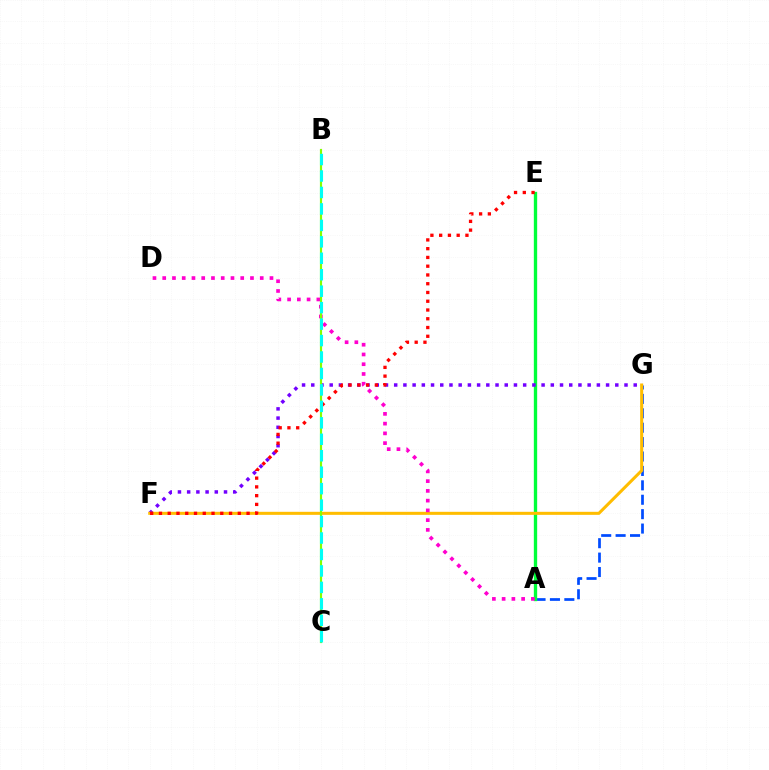{('A', 'G'): [{'color': '#004bff', 'line_style': 'dashed', 'thickness': 1.96}], ('A', 'E'): [{'color': '#00ff39', 'line_style': 'solid', 'thickness': 2.4}], ('F', 'G'): [{'color': '#7200ff', 'line_style': 'dotted', 'thickness': 2.5}, {'color': '#ffbd00', 'line_style': 'solid', 'thickness': 2.19}], ('E', 'F'): [{'color': '#ff0000', 'line_style': 'dotted', 'thickness': 2.38}], ('A', 'D'): [{'color': '#ff00cf', 'line_style': 'dotted', 'thickness': 2.65}], ('B', 'C'): [{'color': '#84ff00', 'line_style': 'solid', 'thickness': 1.56}, {'color': '#00fff6', 'line_style': 'dashed', 'thickness': 2.24}]}